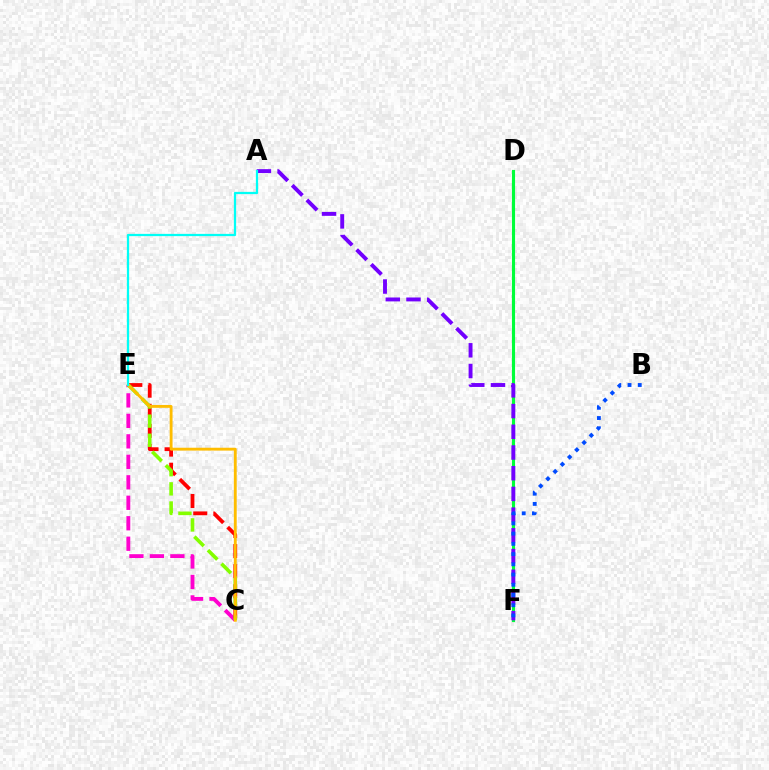{('C', 'E'): [{'color': '#ff00cf', 'line_style': 'dashed', 'thickness': 2.78}, {'color': '#ff0000', 'line_style': 'dashed', 'thickness': 2.73}, {'color': '#84ff00', 'line_style': 'dashed', 'thickness': 2.6}, {'color': '#ffbd00', 'line_style': 'solid', 'thickness': 2.05}], ('D', 'F'): [{'color': '#00ff39', 'line_style': 'solid', 'thickness': 2.25}], ('A', 'F'): [{'color': '#7200ff', 'line_style': 'dashed', 'thickness': 2.81}], ('B', 'F'): [{'color': '#004bff', 'line_style': 'dotted', 'thickness': 2.78}], ('A', 'E'): [{'color': '#00fff6', 'line_style': 'solid', 'thickness': 1.62}]}